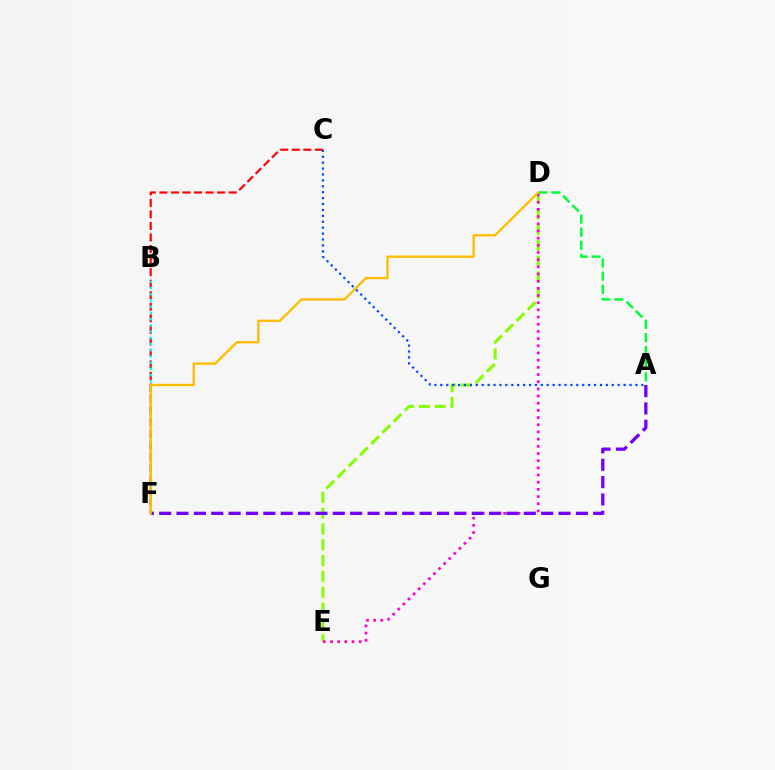{('D', 'E'): [{'color': '#84ff00', 'line_style': 'dashed', 'thickness': 2.15}, {'color': '#ff00cf', 'line_style': 'dotted', 'thickness': 1.95}], ('C', 'F'): [{'color': '#ff0000', 'line_style': 'dashed', 'thickness': 1.57}], ('B', 'F'): [{'color': '#00fff6', 'line_style': 'dotted', 'thickness': 1.69}], ('A', 'D'): [{'color': '#00ff39', 'line_style': 'dashed', 'thickness': 1.78}], ('A', 'C'): [{'color': '#004bff', 'line_style': 'dotted', 'thickness': 1.61}], ('A', 'F'): [{'color': '#7200ff', 'line_style': 'dashed', 'thickness': 2.36}], ('D', 'F'): [{'color': '#ffbd00', 'line_style': 'solid', 'thickness': 1.68}]}